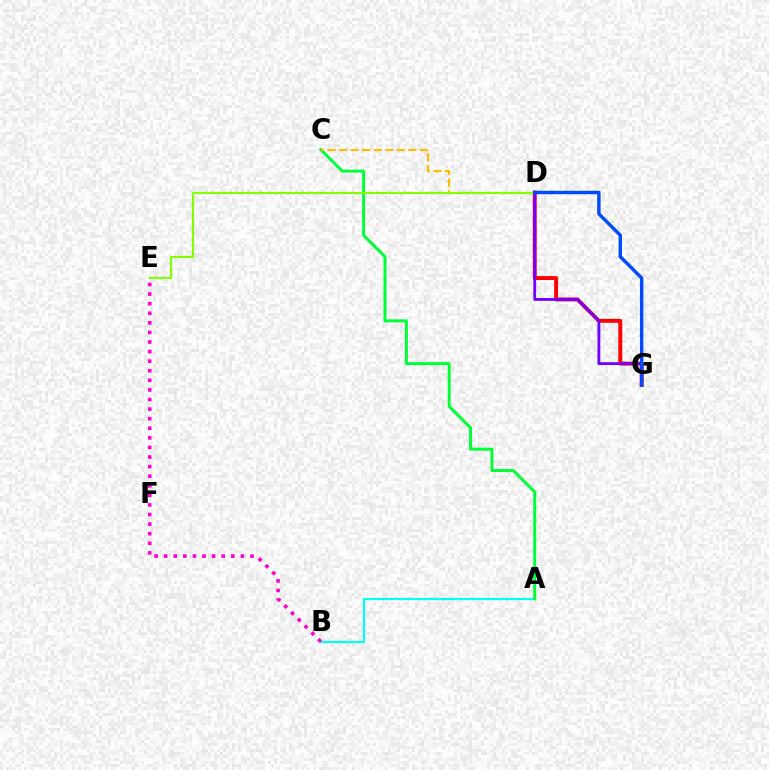{('D', 'G'): [{'color': '#ff0000', 'line_style': 'solid', 'thickness': 2.82}, {'color': '#7200ff', 'line_style': 'solid', 'thickness': 2.04}, {'color': '#004bff', 'line_style': 'solid', 'thickness': 2.47}], ('A', 'B'): [{'color': '#00fff6', 'line_style': 'solid', 'thickness': 1.55}], ('A', 'C'): [{'color': '#00ff39', 'line_style': 'solid', 'thickness': 2.14}], ('B', 'E'): [{'color': '#ff00cf', 'line_style': 'dotted', 'thickness': 2.6}], ('C', 'D'): [{'color': '#ffbd00', 'line_style': 'dashed', 'thickness': 1.57}], ('D', 'E'): [{'color': '#84ff00', 'line_style': 'solid', 'thickness': 1.55}]}